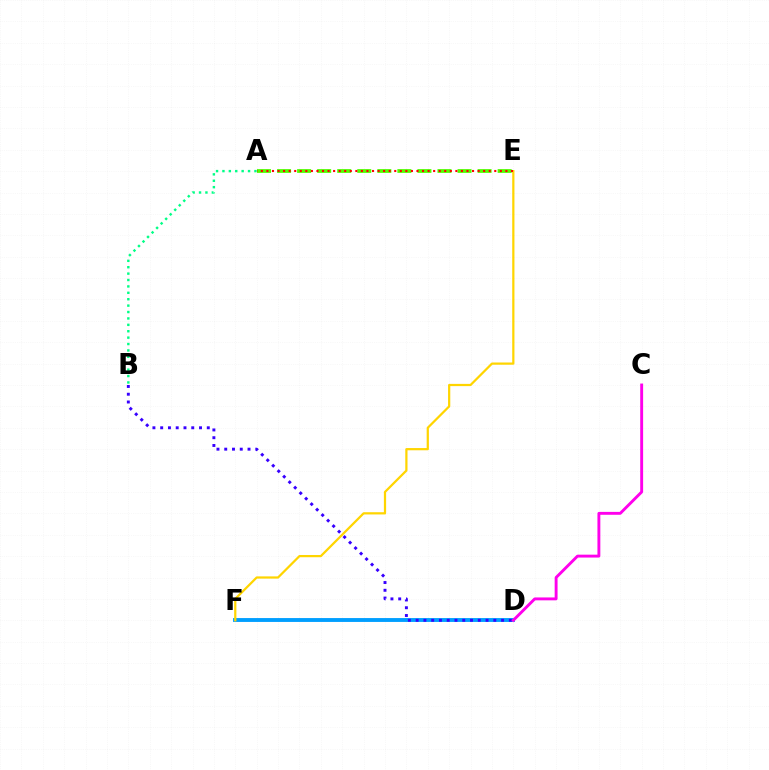{('D', 'F'): [{'color': '#009eff', 'line_style': 'solid', 'thickness': 2.79}], ('B', 'D'): [{'color': '#3700ff', 'line_style': 'dotted', 'thickness': 2.11}], ('A', 'B'): [{'color': '#00ff86', 'line_style': 'dotted', 'thickness': 1.74}], ('A', 'E'): [{'color': '#4fff00', 'line_style': 'dashed', 'thickness': 2.72}, {'color': '#ff0000', 'line_style': 'dotted', 'thickness': 1.51}], ('E', 'F'): [{'color': '#ffd500', 'line_style': 'solid', 'thickness': 1.61}], ('C', 'D'): [{'color': '#ff00ed', 'line_style': 'solid', 'thickness': 2.08}]}